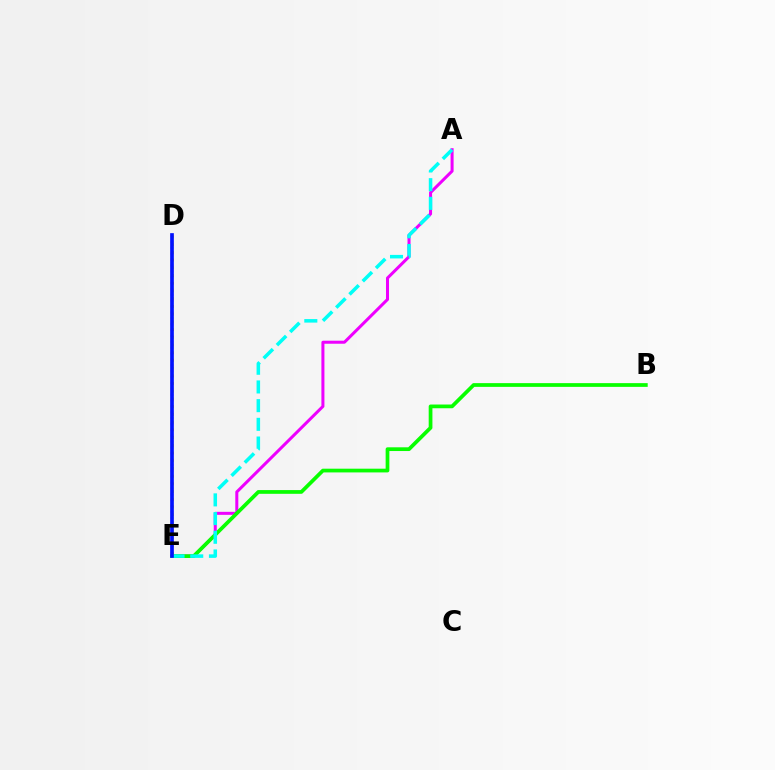{('A', 'E'): [{'color': '#ee00ff', 'line_style': 'solid', 'thickness': 2.18}, {'color': '#00fff6', 'line_style': 'dashed', 'thickness': 2.54}], ('B', 'E'): [{'color': '#08ff00', 'line_style': 'solid', 'thickness': 2.68}], ('D', 'E'): [{'color': '#fcf500', 'line_style': 'dotted', 'thickness': 2.1}, {'color': '#ff0000', 'line_style': 'dotted', 'thickness': 1.6}, {'color': '#0010ff', 'line_style': 'solid', 'thickness': 2.65}]}